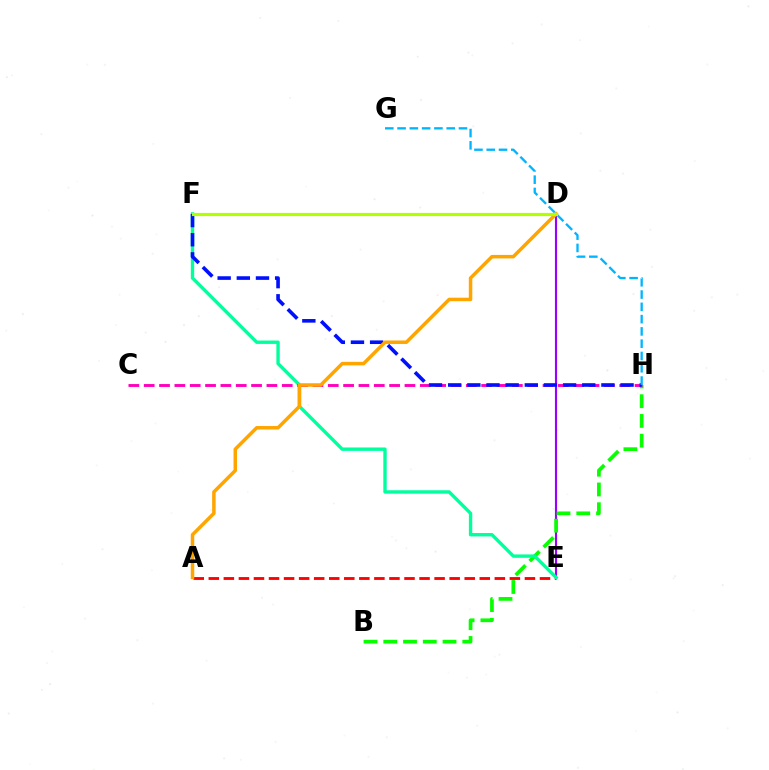{('A', 'E'): [{'color': '#ff0000', 'line_style': 'dashed', 'thickness': 2.05}], ('D', 'E'): [{'color': '#9b00ff', 'line_style': 'solid', 'thickness': 1.54}], ('B', 'H'): [{'color': '#08ff00', 'line_style': 'dashed', 'thickness': 2.68}], ('E', 'F'): [{'color': '#00ff9d', 'line_style': 'solid', 'thickness': 2.43}], ('C', 'H'): [{'color': '#ff00bd', 'line_style': 'dashed', 'thickness': 2.08}], ('F', 'H'): [{'color': '#0010ff', 'line_style': 'dashed', 'thickness': 2.6}], ('G', 'H'): [{'color': '#00b5ff', 'line_style': 'dashed', 'thickness': 1.67}], ('A', 'D'): [{'color': '#ffa500', 'line_style': 'solid', 'thickness': 2.52}], ('D', 'F'): [{'color': '#b3ff00', 'line_style': 'solid', 'thickness': 2.3}]}